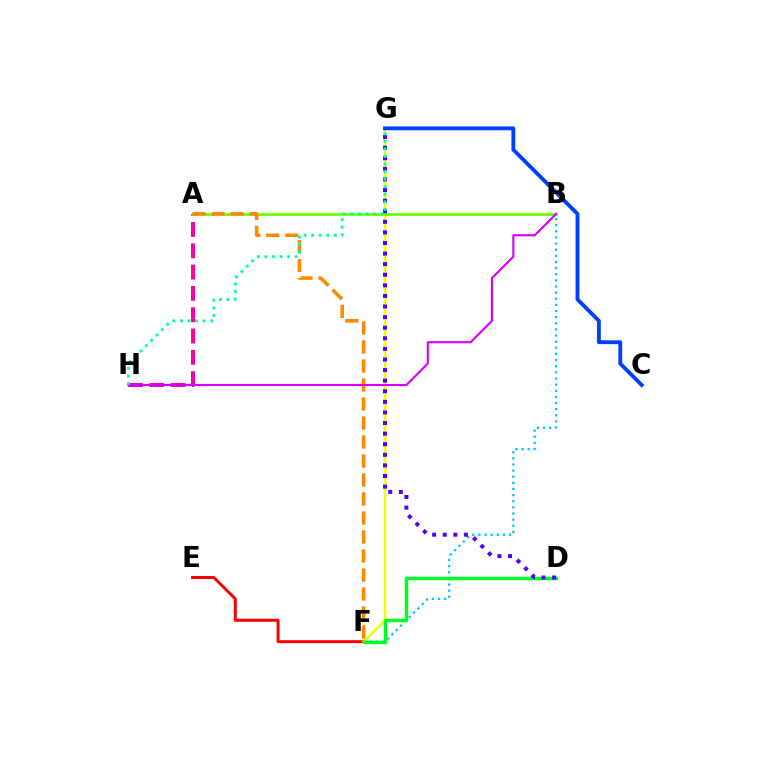{('A', 'H'): [{'color': '#ff00a0', 'line_style': 'dashed', 'thickness': 2.9}], ('E', 'F'): [{'color': '#ff0000', 'line_style': 'solid', 'thickness': 2.14}], ('F', 'G'): [{'color': '#eeff00', 'line_style': 'solid', 'thickness': 1.84}], ('B', 'F'): [{'color': '#00c7ff', 'line_style': 'dotted', 'thickness': 1.67}], ('A', 'B'): [{'color': '#66ff00', 'line_style': 'solid', 'thickness': 1.93}], ('A', 'F'): [{'color': '#ff8800', 'line_style': 'dashed', 'thickness': 2.58}], ('D', 'F'): [{'color': '#00ff27', 'line_style': 'solid', 'thickness': 2.49}], ('D', 'G'): [{'color': '#4f00ff', 'line_style': 'dotted', 'thickness': 2.88}], ('B', 'H'): [{'color': '#d600ff', 'line_style': 'solid', 'thickness': 1.53}], ('C', 'G'): [{'color': '#003fff', 'line_style': 'solid', 'thickness': 2.77}], ('G', 'H'): [{'color': '#00ffaf', 'line_style': 'dotted', 'thickness': 2.05}]}